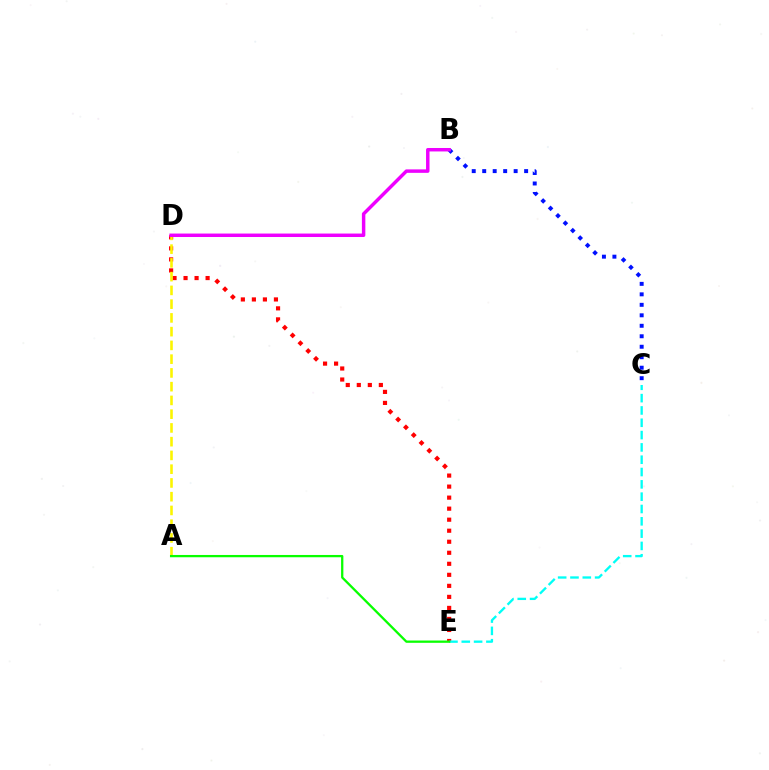{('D', 'E'): [{'color': '#ff0000', 'line_style': 'dotted', 'thickness': 3.0}], ('A', 'D'): [{'color': '#fcf500', 'line_style': 'dashed', 'thickness': 1.87}], ('C', 'E'): [{'color': '#00fff6', 'line_style': 'dashed', 'thickness': 1.67}], ('B', 'C'): [{'color': '#0010ff', 'line_style': 'dotted', 'thickness': 2.85}], ('A', 'E'): [{'color': '#08ff00', 'line_style': 'solid', 'thickness': 1.65}], ('B', 'D'): [{'color': '#ee00ff', 'line_style': 'solid', 'thickness': 2.49}]}